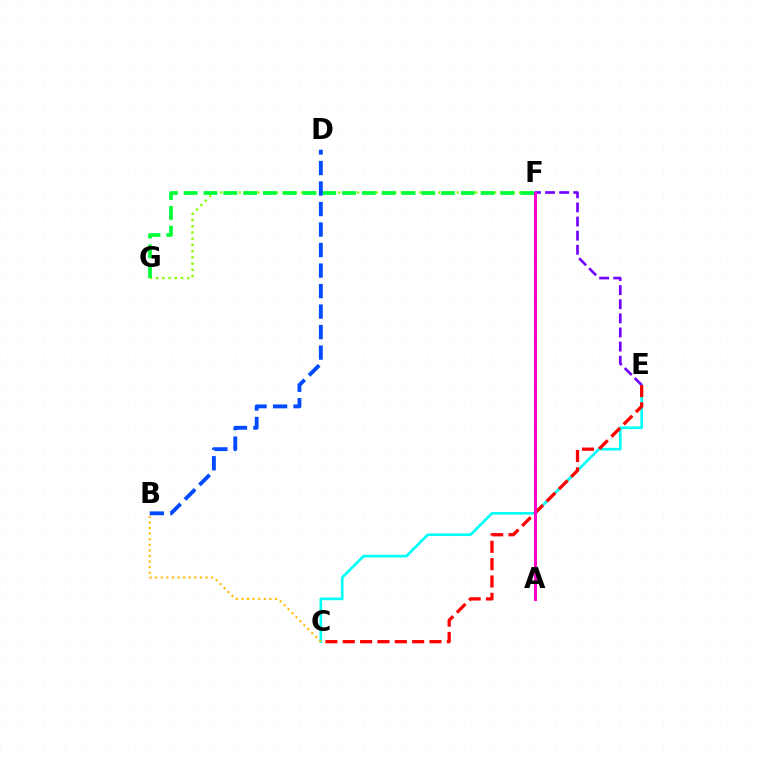{('C', 'E'): [{'color': '#00fff6', 'line_style': 'solid', 'thickness': 1.9}, {'color': '#ff0000', 'line_style': 'dashed', 'thickness': 2.36}], ('E', 'F'): [{'color': '#7200ff', 'line_style': 'dashed', 'thickness': 1.92}], ('F', 'G'): [{'color': '#84ff00', 'line_style': 'dotted', 'thickness': 1.69}, {'color': '#00ff39', 'line_style': 'dashed', 'thickness': 2.69}], ('B', 'C'): [{'color': '#ffbd00', 'line_style': 'dotted', 'thickness': 1.52}], ('B', 'D'): [{'color': '#004bff', 'line_style': 'dashed', 'thickness': 2.79}], ('A', 'F'): [{'color': '#ff00cf', 'line_style': 'solid', 'thickness': 2.14}]}